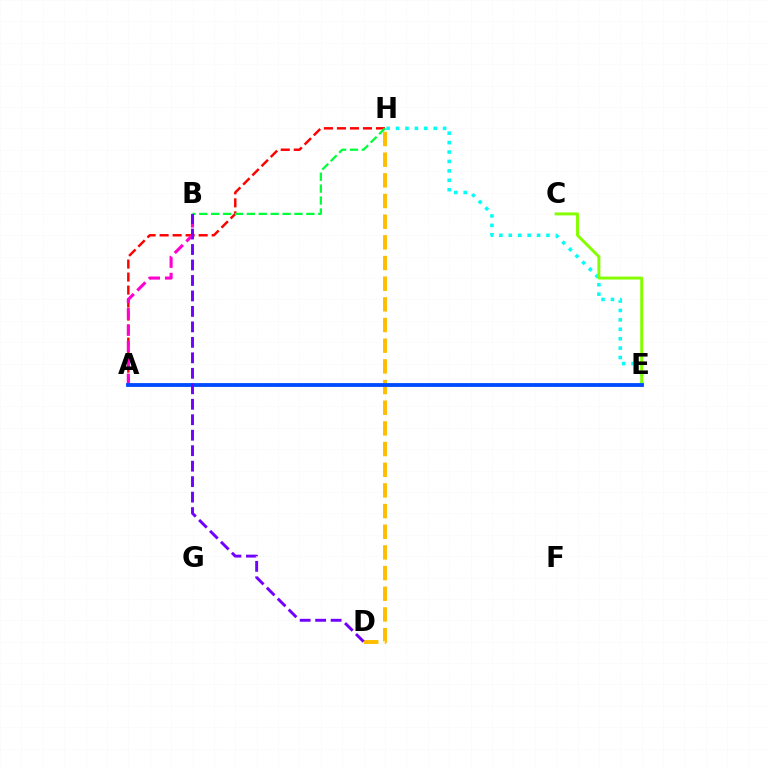{('A', 'H'): [{'color': '#ff0000', 'line_style': 'dashed', 'thickness': 1.77}], ('B', 'H'): [{'color': '#00ff39', 'line_style': 'dashed', 'thickness': 1.62}], ('A', 'B'): [{'color': '#ff00cf', 'line_style': 'dashed', 'thickness': 2.22}], ('E', 'H'): [{'color': '#00fff6', 'line_style': 'dotted', 'thickness': 2.56}], ('D', 'H'): [{'color': '#ffbd00', 'line_style': 'dashed', 'thickness': 2.81}], ('C', 'E'): [{'color': '#84ff00', 'line_style': 'solid', 'thickness': 2.12}], ('A', 'E'): [{'color': '#004bff', 'line_style': 'solid', 'thickness': 2.75}], ('B', 'D'): [{'color': '#7200ff', 'line_style': 'dashed', 'thickness': 2.1}]}